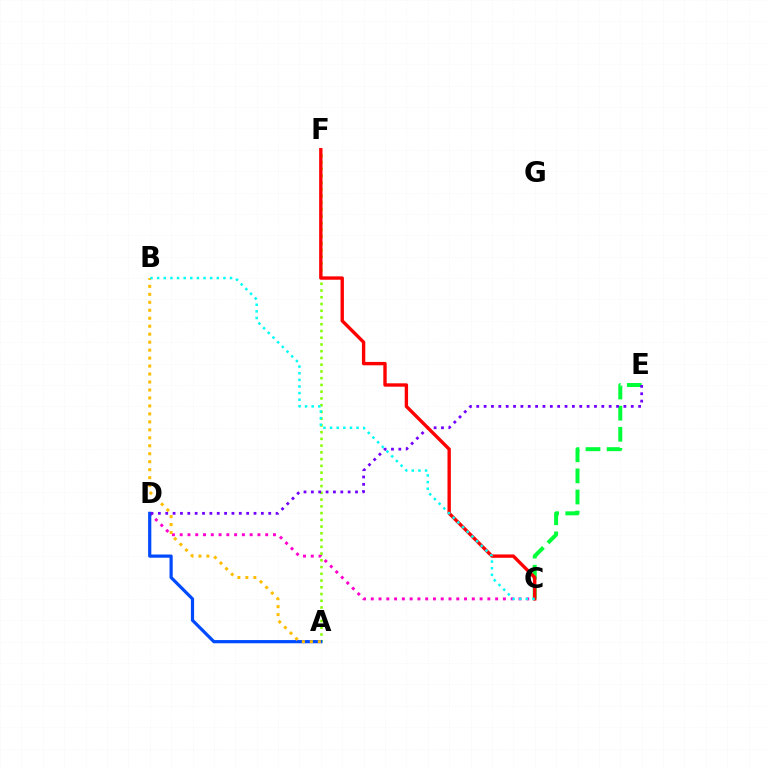{('C', 'D'): [{'color': '#ff00cf', 'line_style': 'dotted', 'thickness': 2.11}], ('A', 'F'): [{'color': '#84ff00', 'line_style': 'dotted', 'thickness': 1.83}], ('A', 'D'): [{'color': '#004bff', 'line_style': 'solid', 'thickness': 2.3}], ('C', 'E'): [{'color': '#00ff39', 'line_style': 'dashed', 'thickness': 2.87}], ('D', 'E'): [{'color': '#7200ff', 'line_style': 'dotted', 'thickness': 2.0}], ('A', 'B'): [{'color': '#ffbd00', 'line_style': 'dotted', 'thickness': 2.17}], ('C', 'F'): [{'color': '#ff0000', 'line_style': 'solid', 'thickness': 2.42}], ('B', 'C'): [{'color': '#00fff6', 'line_style': 'dotted', 'thickness': 1.8}]}